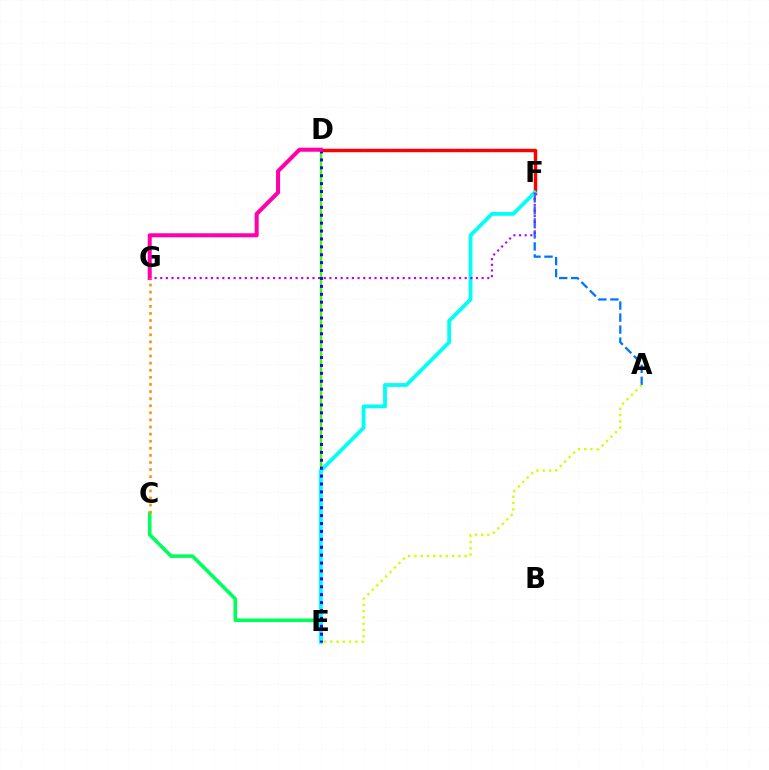{('A', 'F'): [{'color': '#0074ff', 'line_style': 'dashed', 'thickness': 1.63}], ('C', 'E'): [{'color': '#00ff5c', 'line_style': 'solid', 'thickness': 2.6}], ('A', 'E'): [{'color': '#d1ff00', 'line_style': 'dotted', 'thickness': 1.71}], ('D', 'F'): [{'color': '#ff0000', 'line_style': 'solid', 'thickness': 2.48}], ('D', 'E'): [{'color': '#3dff00', 'line_style': 'solid', 'thickness': 1.75}, {'color': '#2500ff', 'line_style': 'dotted', 'thickness': 2.15}], ('E', 'F'): [{'color': '#00fff6', 'line_style': 'solid', 'thickness': 2.74}], ('F', 'G'): [{'color': '#b900ff', 'line_style': 'dotted', 'thickness': 1.53}], ('D', 'G'): [{'color': '#ff00ac', 'line_style': 'solid', 'thickness': 2.9}], ('C', 'G'): [{'color': '#ff9400', 'line_style': 'dotted', 'thickness': 1.93}]}